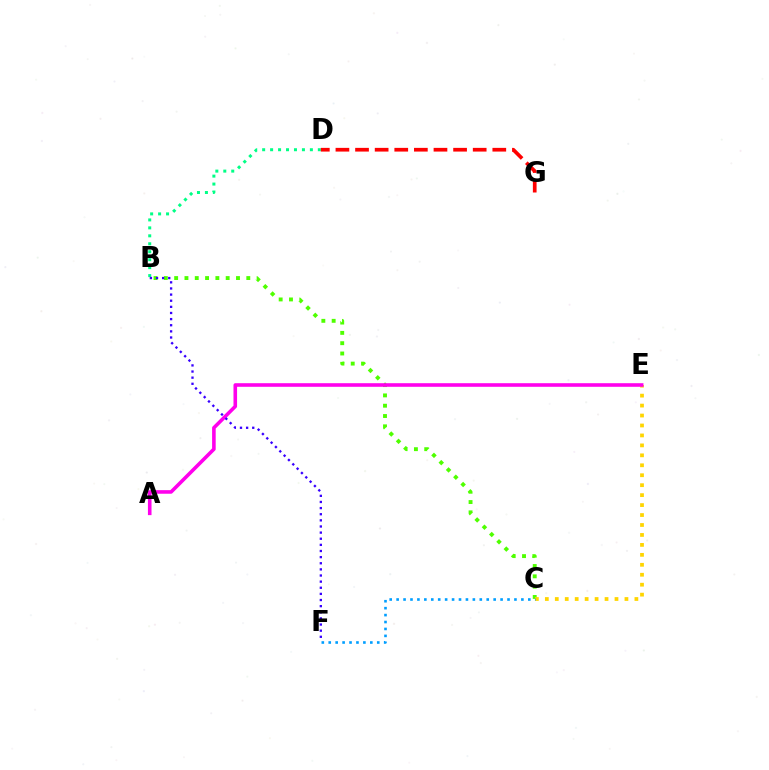{('B', 'D'): [{'color': '#00ff86', 'line_style': 'dotted', 'thickness': 2.16}], ('B', 'C'): [{'color': '#4fff00', 'line_style': 'dotted', 'thickness': 2.8}], ('C', 'E'): [{'color': '#ffd500', 'line_style': 'dotted', 'thickness': 2.7}], ('A', 'E'): [{'color': '#ff00ed', 'line_style': 'solid', 'thickness': 2.59}], ('C', 'F'): [{'color': '#009eff', 'line_style': 'dotted', 'thickness': 1.88}], ('B', 'F'): [{'color': '#3700ff', 'line_style': 'dotted', 'thickness': 1.67}], ('D', 'G'): [{'color': '#ff0000', 'line_style': 'dashed', 'thickness': 2.66}]}